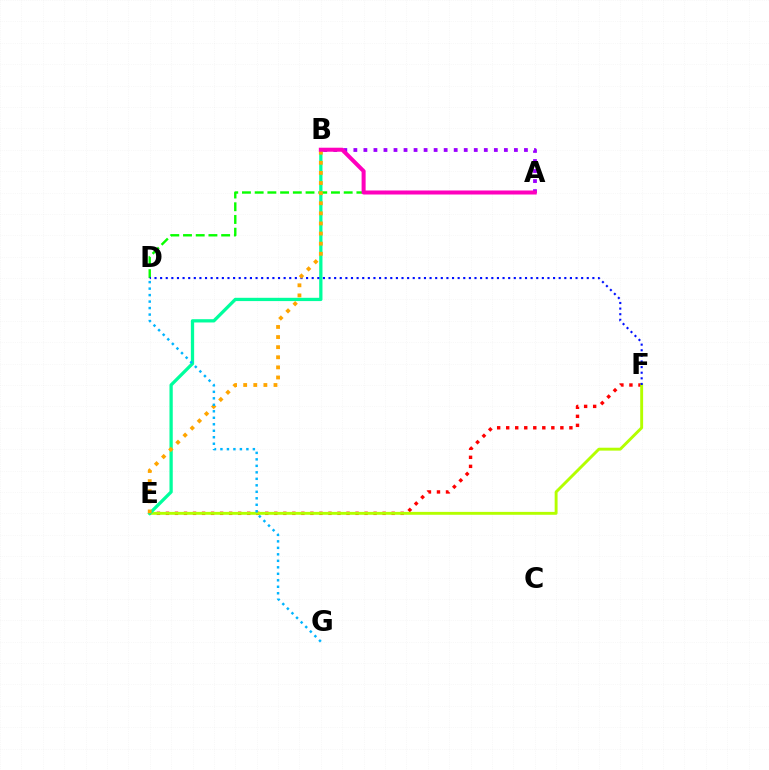{('E', 'F'): [{'color': '#ff0000', 'line_style': 'dotted', 'thickness': 2.45}, {'color': '#b3ff00', 'line_style': 'solid', 'thickness': 2.09}], ('A', 'D'): [{'color': '#08ff00', 'line_style': 'dashed', 'thickness': 1.73}], ('B', 'E'): [{'color': '#00ff9d', 'line_style': 'solid', 'thickness': 2.36}, {'color': '#ffa500', 'line_style': 'dotted', 'thickness': 2.75}], ('D', 'F'): [{'color': '#0010ff', 'line_style': 'dotted', 'thickness': 1.53}], ('A', 'B'): [{'color': '#9b00ff', 'line_style': 'dotted', 'thickness': 2.73}, {'color': '#ff00bd', 'line_style': 'solid', 'thickness': 2.89}], ('D', 'G'): [{'color': '#00b5ff', 'line_style': 'dotted', 'thickness': 1.76}]}